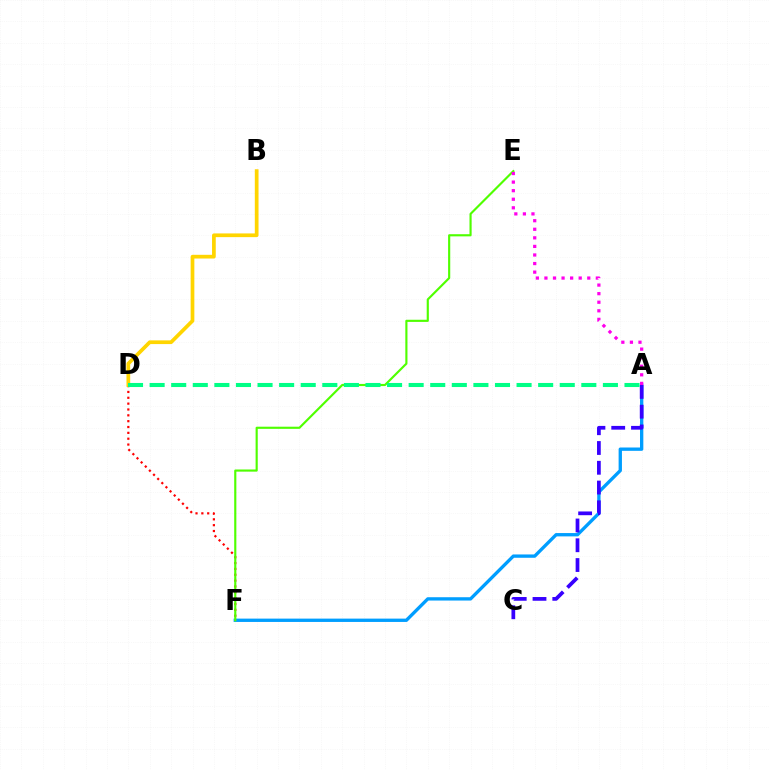{('D', 'F'): [{'color': '#ff0000', 'line_style': 'dotted', 'thickness': 1.59}], ('A', 'F'): [{'color': '#009eff', 'line_style': 'solid', 'thickness': 2.4}], ('A', 'C'): [{'color': '#3700ff', 'line_style': 'dashed', 'thickness': 2.69}], ('E', 'F'): [{'color': '#4fff00', 'line_style': 'solid', 'thickness': 1.55}], ('B', 'D'): [{'color': '#ffd500', 'line_style': 'solid', 'thickness': 2.67}], ('A', 'E'): [{'color': '#ff00ed', 'line_style': 'dotted', 'thickness': 2.33}], ('A', 'D'): [{'color': '#00ff86', 'line_style': 'dashed', 'thickness': 2.93}]}